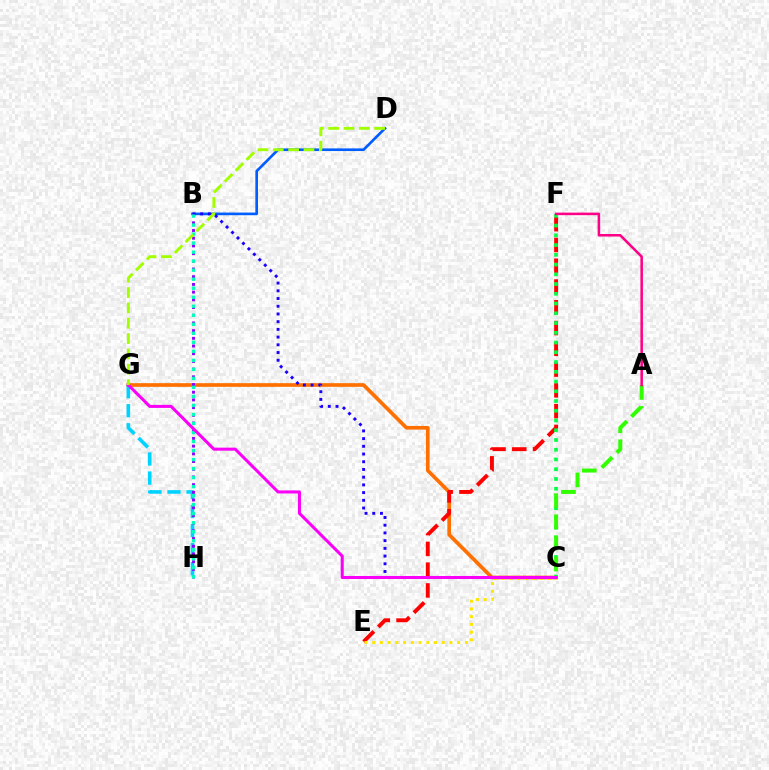{('C', 'G'): [{'color': '#ff7000', 'line_style': 'solid', 'thickness': 2.64}, {'color': '#fa00f9', 'line_style': 'solid', 'thickness': 2.19}], ('B', 'D'): [{'color': '#005dff', 'line_style': 'solid', 'thickness': 1.91}], ('G', 'H'): [{'color': '#00d3ff', 'line_style': 'dashed', 'thickness': 2.59}], ('B', 'C'): [{'color': '#1900ff', 'line_style': 'dotted', 'thickness': 2.1}], ('E', 'F'): [{'color': '#ff0000', 'line_style': 'dashed', 'thickness': 2.82}], ('C', 'F'): [{'color': '#00ff45', 'line_style': 'dotted', 'thickness': 2.65}], ('A', 'C'): [{'color': '#31ff00', 'line_style': 'dashed', 'thickness': 2.87}], ('C', 'E'): [{'color': '#ffe600', 'line_style': 'dotted', 'thickness': 2.1}], ('B', 'H'): [{'color': '#8a00ff', 'line_style': 'dotted', 'thickness': 2.09}, {'color': '#00ffbb', 'line_style': 'dotted', 'thickness': 2.45}], ('A', 'F'): [{'color': '#ff0088', 'line_style': 'solid', 'thickness': 1.83}], ('D', 'G'): [{'color': '#a2ff00', 'line_style': 'dashed', 'thickness': 2.08}]}